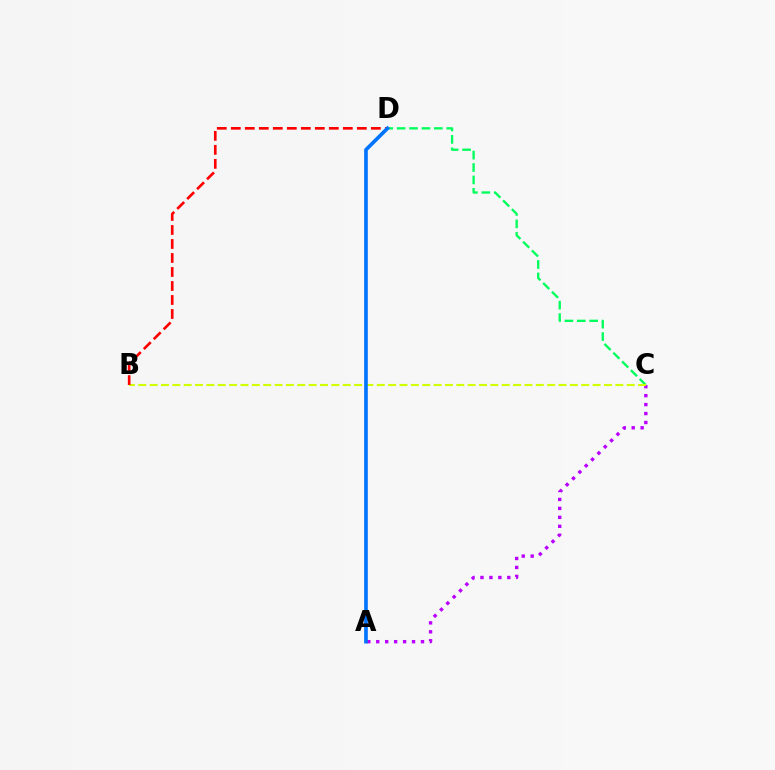{('A', 'C'): [{'color': '#b900ff', 'line_style': 'dotted', 'thickness': 2.43}], ('C', 'D'): [{'color': '#00ff5c', 'line_style': 'dashed', 'thickness': 1.69}], ('B', 'C'): [{'color': '#d1ff00', 'line_style': 'dashed', 'thickness': 1.54}], ('B', 'D'): [{'color': '#ff0000', 'line_style': 'dashed', 'thickness': 1.9}], ('A', 'D'): [{'color': '#0074ff', 'line_style': 'solid', 'thickness': 2.62}]}